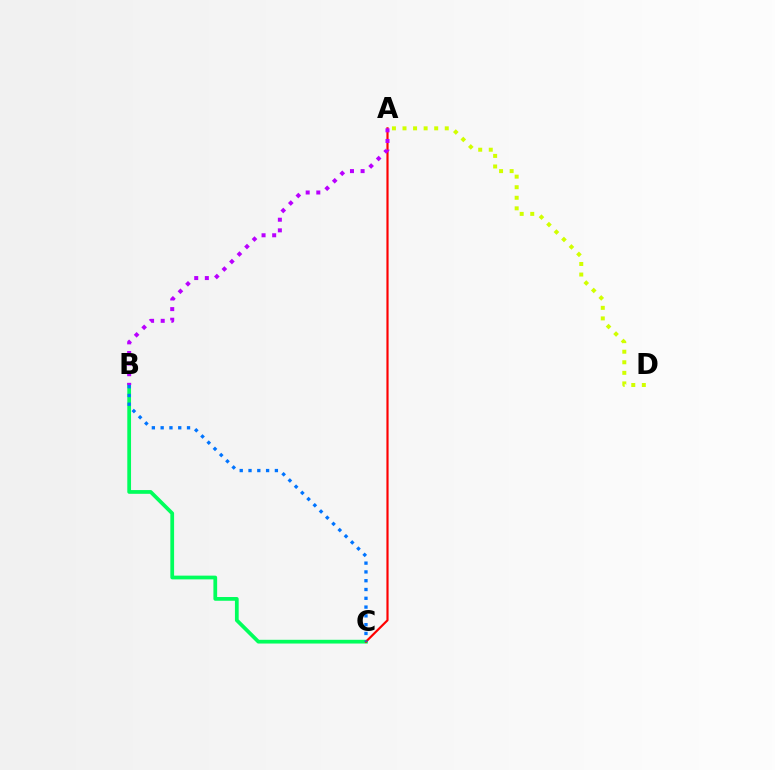{('B', 'C'): [{'color': '#00ff5c', 'line_style': 'solid', 'thickness': 2.69}, {'color': '#0074ff', 'line_style': 'dotted', 'thickness': 2.39}], ('A', 'C'): [{'color': '#ff0000', 'line_style': 'solid', 'thickness': 1.56}], ('A', 'D'): [{'color': '#d1ff00', 'line_style': 'dotted', 'thickness': 2.87}], ('A', 'B'): [{'color': '#b900ff', 'line_style': 'dotted', 'thickness': 2.89}]}